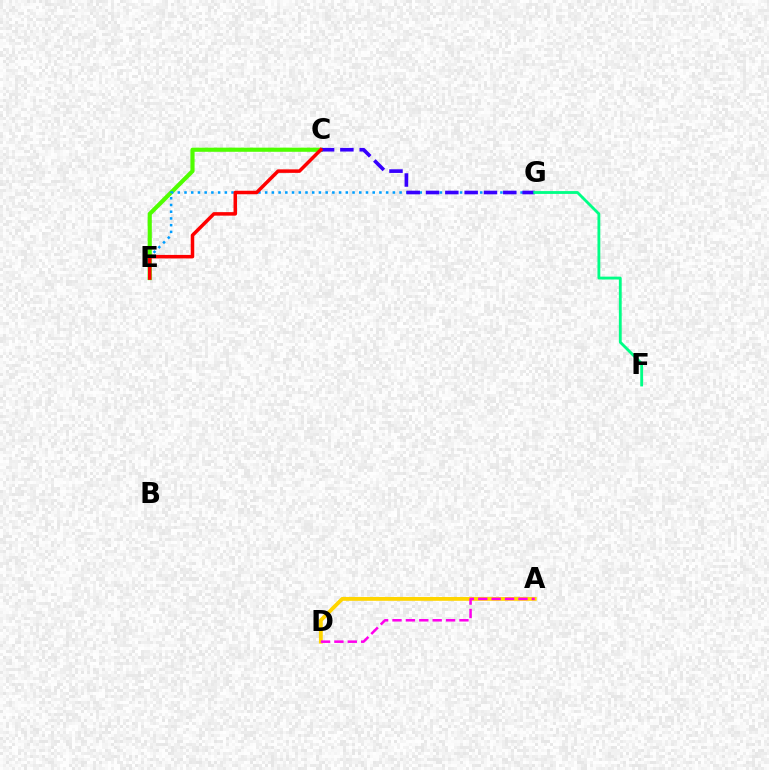{('C', 'E'): [{'color': '#4fff00', 'line_style': 'solid', 'thickness': 2.99}, {'color': '#ff0000', 'line_style': 'solid', 'thickness': 2.52}], ('E', 'G'): [{'color': '#009eff', 'line_style': 'dotted', 'thickness': 1.83}], ('C', 'G'): [{'color': '#3700ff', 'line_style': 'dashed', 'thickness': 2.62}], ('A', 'D'): [{'color': '#ffd500', 'line_style': 'solid', 'thickness': 2.76}, {'color': '#ff00ed', 'line_style': 'dashed', 'thickness': 1.82}], ('F', 'G'): [{'color': '#00ff86', 'line_style': 'solid', 'thickness': 2.04}]}